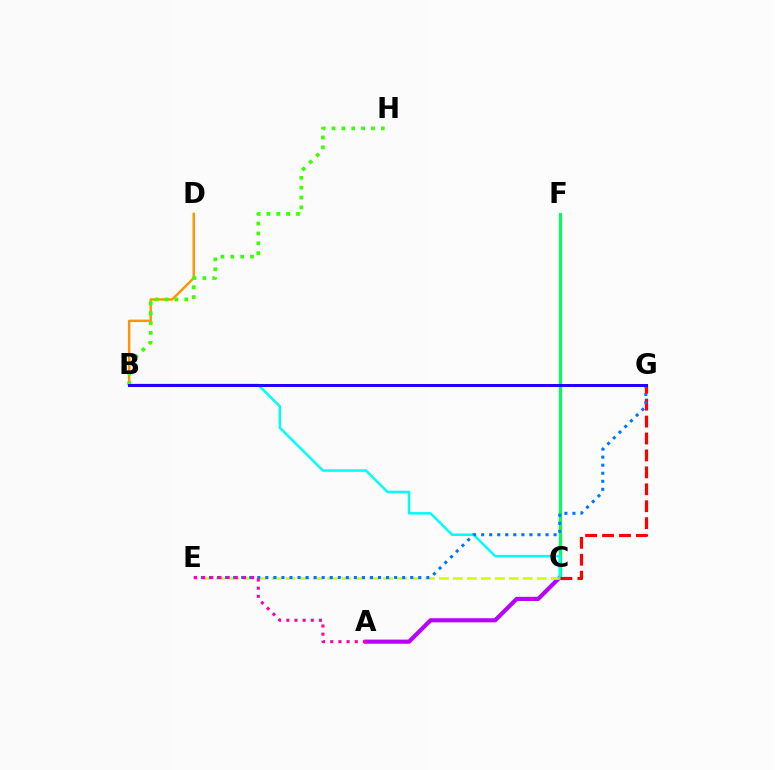{('A', 'C'): [{'color': '#b900ff', 'line_style': 'solid', 'thickness': 2.98}], ('B', 'D'): [{'color': '#ff9400', 'line_style': 'solid', 'thickness': 1.76}], ('C', 'E'): [{'color': '#d1ff00', 'line_style': 'dashed', 'thickness': 1.9}], ('C', 'F'): [{'color': '#00ff5c', 'line_style': 'solid', 'thickness': 2.27}], ('B', 'C'): [{'color': '#00fff6', 'line_style': 'solid', 'thickness': 1.81}], ('B', 'H'): [{'color': '#3dff00', 'line_style': 'dotted', 'thickness': 2.68}], ('C', 'G'): [{'color': '#ff0000', 'line_style': 'dashed', 'thickness': 2.3}], ('E', 'G'): [{'color': '#0074ff', 'line_style': 'dotted', 'thickness': 2.19}], ('B', 'G'): [{'color': '#2500ff', 'line_style': 'solid', 'thickness': 2.17}], ('A', 'E'): [{'color': '#ff00ac', 'line_style': 'dotted', 'thickness': 2.22}]}